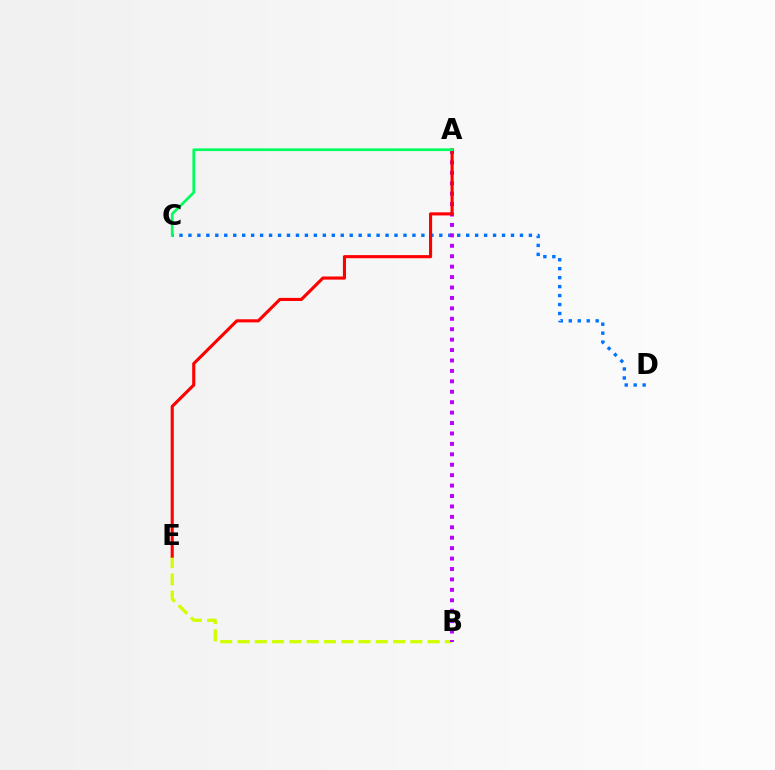{('B', 'E'): [{'color': '#d1ff00', 'line_style': 'dashed', 'thickness': 2.35}], ('C', 'D'): [{'color': '#0074ff', 'line_style': 'dotted', 'thickness': 2.43}], ('A', 'B'): [{'color': '#b900ff', 'line_style': 'dotted', 'thickness': 2.83}], ('A', 'E'): [{'color': '#ff0000', 'line_style': 'solid', 'thickness': 2.24}], ('A', 'C'): [{'color': '#00ff5c', 'line_style': 'solid', 'thickness': 1.95}]}